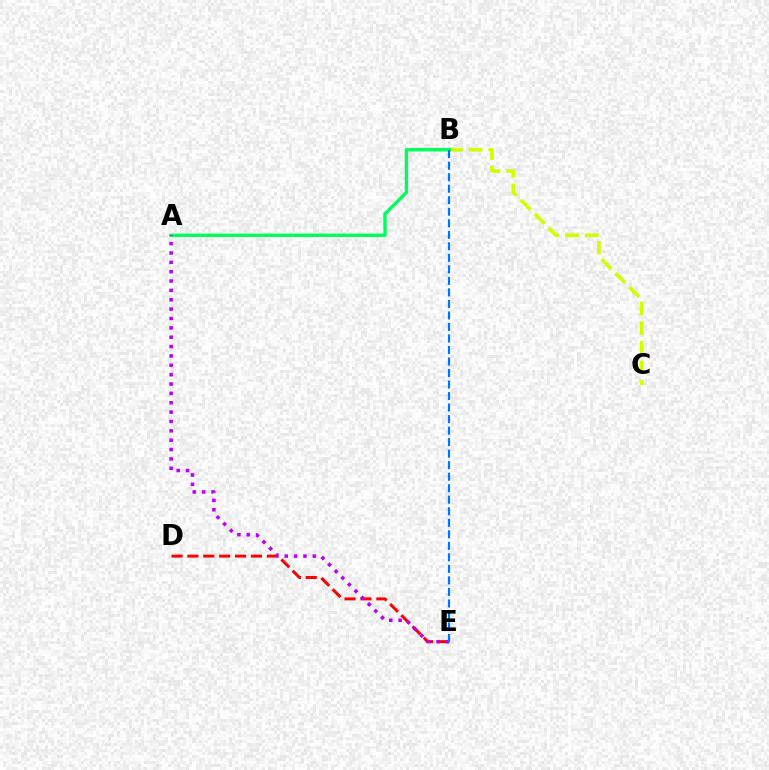{('B', 'C'): [{'color': '#d1ff00', 'line_style': 'dashed', 'thickness': 2.67}], ('A', 'B'): [{'color': '#00ff5c', 'line_style': 'solid', 'thickness': 2.46}], ('D', 'E'): [{'color': '#ff0000', 'line_style': 'dashed', 'thickness': 2.16}], ('A', 'E'): [{'color': '#b900ff', 'line_style': 'dotted', 'thickness': 2.54}], ('B', 'E'): [{'color': '#0074ff', 'line_style': 'dashed', 'thickness': 1.56}]}